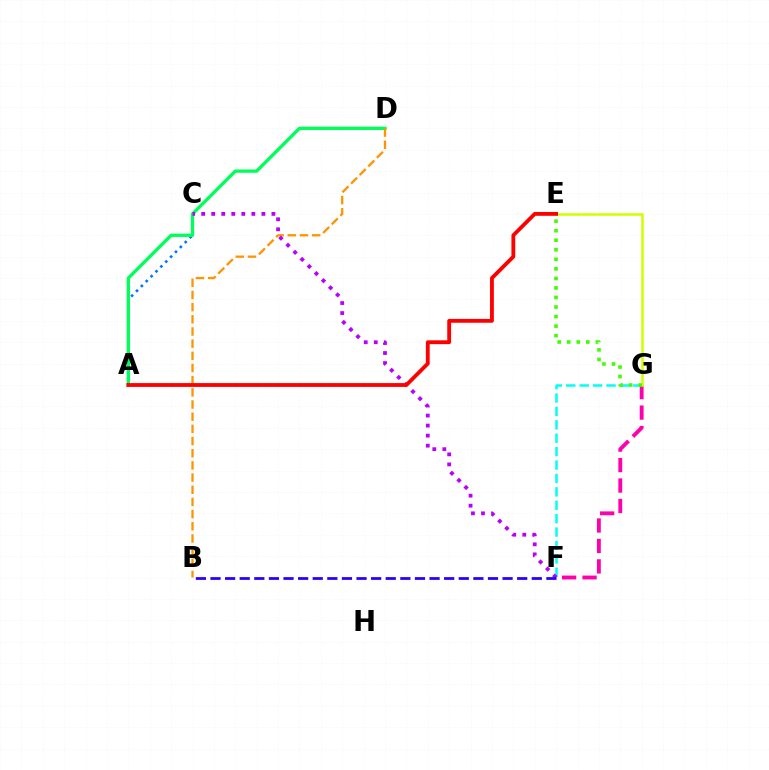{('A', 'C'): [{'color': '#0074ff', 'line_style': 'dotted', 'thickness': 1.87}], ('A', 'D'): [{'color': '#00ff5c', 'line_style': 'solid', 'thickness': 2.39}], ('F', 'G'): [{'color': '#00fff6', 'line_style': 'dashed', 'thickness': 1.82}, {'color': '#ff00ac', 'line_style': 'dashed', 'thickness': 2.78}], ('B', 'D'): [{'color': '#ff9400', 'line_style': 'dashed', 'thickness': 1.65}], ('E', 'G'): [{'color': '#d1ff00', 'line_style': 'solid', 'thickness': 1.81}, {'color': '#3dff00', 'line_style': 'dotted', 'thickness': 2.59}], ('C', 'F'): [{'color': '#b900ff', 'line_style': 'dotted', 'thickness': 2.73}], ('A', 'E'): [{'color': '#ff0000', 'line_style': 'solid', 'thickness': 2.75}], ('B', 'F'): [{'color': '#2500ff', 'line_style': 'dashed', 'thickness': 1.98}]}